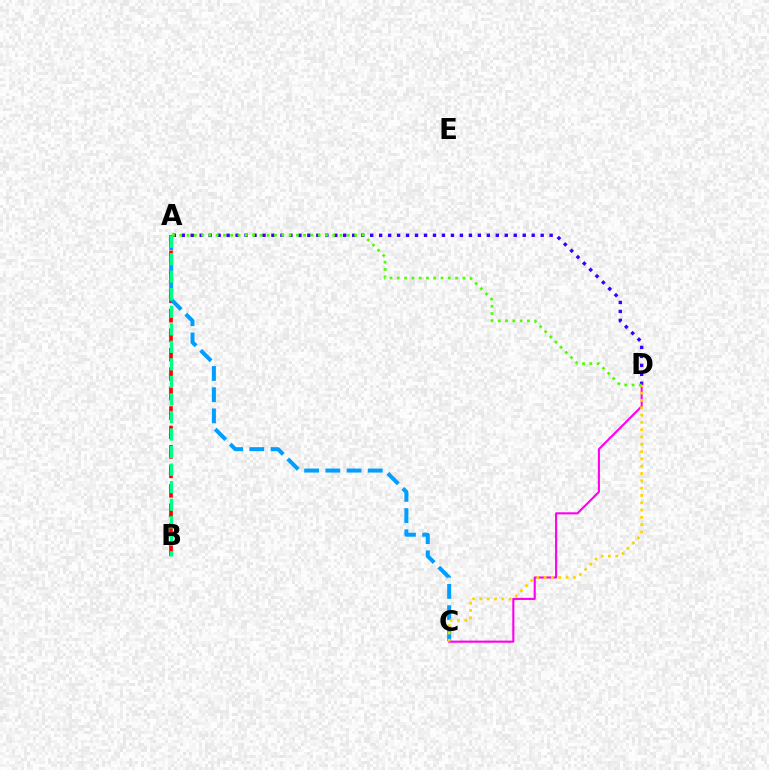{('A', 'B'): [{'color': '#ff0000', 'line_style': 'dashed', 'thickness': 2.64}, {'color': '#00ff86', 'line_style': 'dashed', 'thickness': 2.38}], ('A', 'D'): [{'color': '#3700ff', 'line_style': 'dotted', 'thickness': 2.44}, {'color': '#4fff00', 'line_style': 'dotted', 'thickness': 1.98}], ('A', 'C'): [{'color': '#009eff', 'line_style': 'dashed', 'thickness': 2.88}], ('C', 'D'): [{'color': '#ff00ed', 'line_style': 'solid', 'thickness': 1.52}, {'color': '#ffd500', 'line_style': 'dotted', 'thickness': 1.99}]}